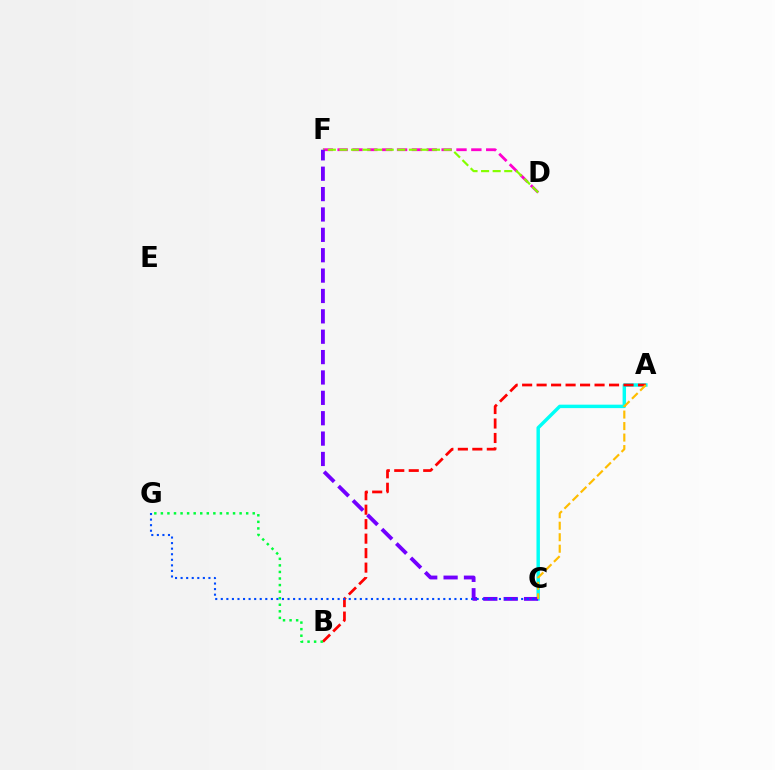{('D', 'F'): [{'color': '#ff00cf', 'line_style': 'dashed', 'thickness': 2.02}, {'color': '#84ff00', 'line_style': 'dashed', 'thickness': 1.57}], ('A', 'C'): [{'color': '#00fff6', 'line_style': 'solid', 'thickness': 2.48}, {'color': '#ffbd00', 'line_style': 'dashed', 'thickness': 1.56}], ('A', 'B'): [{'color': '#ff0000', 'line_style': 'dashed', 'thickness': 1.97}], ('C', 'F'): [{'color': '#7200ff', 'line_style': 'dashed', 'thickness': 2.77}], ('C', 'G'): [{'color': '#004bff', 'line_style': 'dotted', 'thickness': 1.51}], ('B', 'G'): [{'color': '#00ff39', 'line_style': 'dotted', 'thickness': 1.78}]}